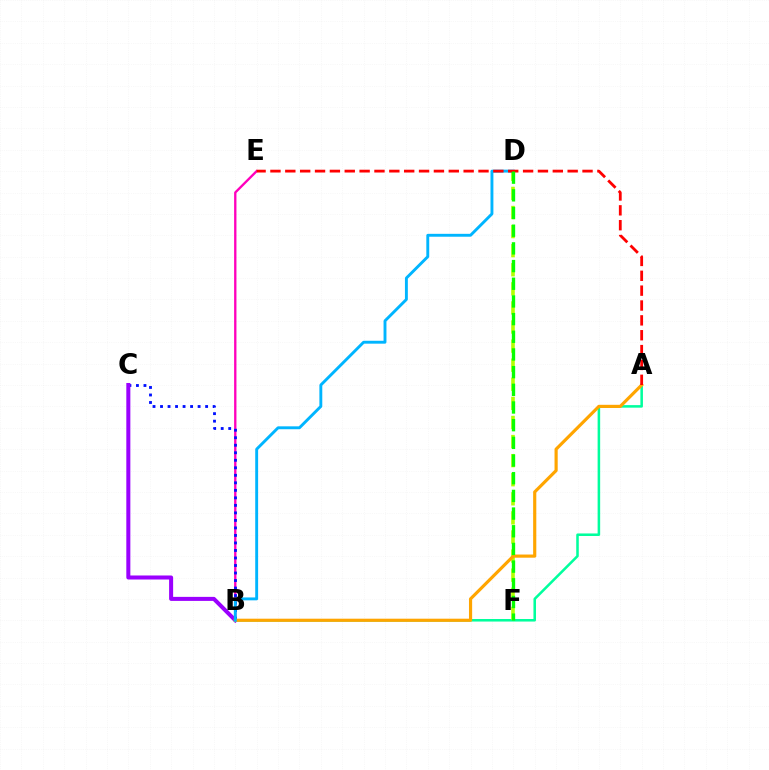{('A', 'B'): [{'color': '#00ff9d', 'line_style': 'solid', 'thickness': 1.83}, {'color': '#ffa500', 'line_style': 'solid', 'thickness': 2.28}], ('B', 'E'): [{'color': '#ff00bd', 'line_style': 'solid', 'thickness': 1.68}], ('B', 'C'): [{'color': '#0010ff', 'line_style': 'dotted', 'thickness': 2.04}, {'color': '#9b00ff', 'line_style': 'solid', 'thickness': 2.9}], ('D', 'F'): [{'color': '#b3ff00', 'line_style': 'dashed', 'thickness': 2.59}, {'color': '#08ff00', 'line_style': 'dashed', 'thickness': 2.4}], ('B', 'D'): [{'color': '#00b5ff', 'line_style': 'solid', 'thickness': 2.09}], ('A', 'E'): [{'color': '#ff0000', 'line_style': 'dashed', 'thickness': 2.02}]}